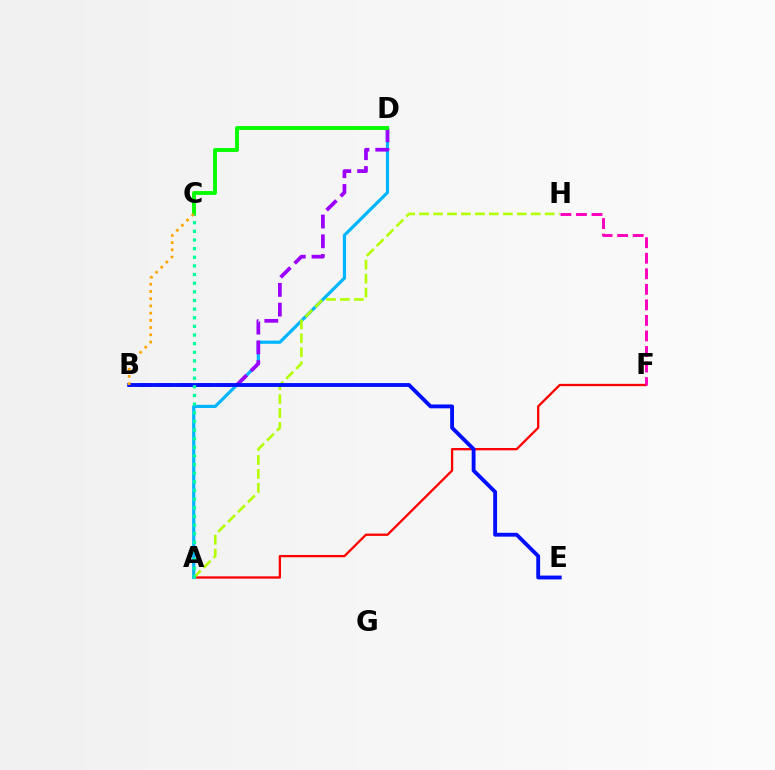{('A', 'F'): [{'color': '#ff0000', 'line_style': 'solid', 'thickness': 1.66}], ('A', 'D'): [{'color': '#00b5ff', 'line_style': 'solid', 'thickness': 2.3}], ('B', 'D'): [{'color': '#9b00ff', 'line_style': 'dashed', 'thickness': 2.68}], ('A', 'H'): [{'color': '#b3ff00', 'line_style': 'dashed', 'thickness': 1.9}], ('B', 'E'): [{'color': '#0010ff', 'line_style': 'solid', 'thickness': 2.77}], ('C', 'D'): [{'color': '#08ff00', 'line_style': 'solid', 'thickness': 2.81}], ('A', 'C'): [{'color': '#00ff9d', 'line_style': 'dotted', 'thickness': 2.35}], ('B', 'C'): [{'color': '#ffa500', 'line_style': 'dotted', 'thickness': 1.96}], ('F', 'H'): [{'color': '#ff00bd', 'line_style': 'dashed', 'thickness': 2.11}]}